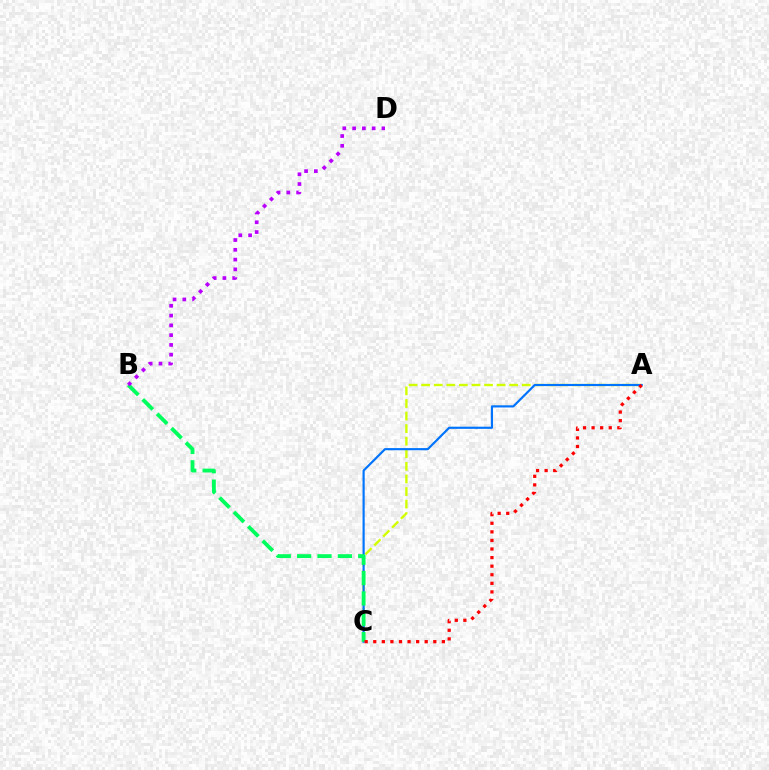{('A', 'C'): [{'color': '#d1ff00', 'line_style': 'dashed', 'thickness': 1.71}, {'color': '#0074ff', 'line_style': 'solid', 'thickness': 1.55}, {'color': '#ff0000', 'line_style': 'dotted', 'thickness': 2.33}], ('B', 'C'): [{'color': '#00ff5c', 'line_style': 'dashed', 'thickness': 2.77}], ('B', 'D'): [{'color': '#b900ff', 'line_style': 'dotted', 'thickness': 2.66}]}